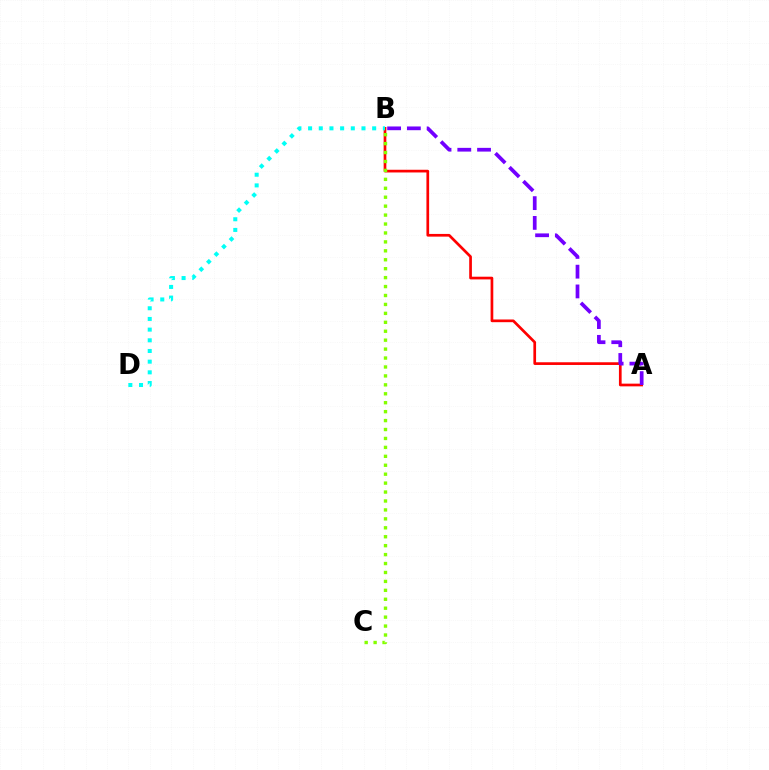{('A', 'B'): [{'color': '#ff0000', 'line_style': 'solid', 'thickness': 1.94}, {'color': '#7200ff', 'line_style': 'dashed', 'thickness': 2.68}], ('B', 'D'): [{'color': '#00fff6', 'line_style': 'dotted', 'thickness': 2.9}], ('B', 'C'): [{'color': '#84ff00', 'line_style': 'dotted', 'thickness': 2.43}]}